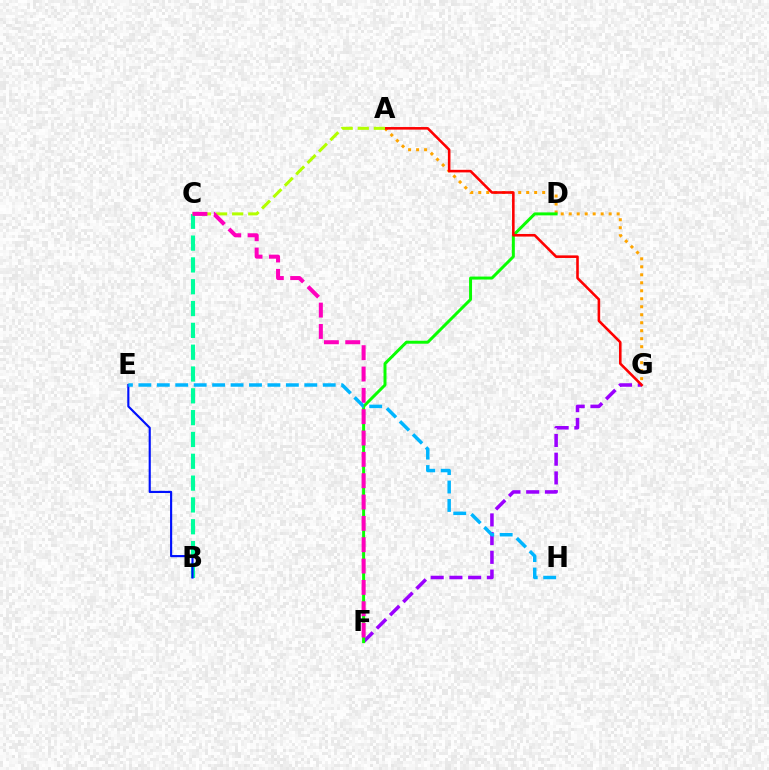{('A', 'G'): [{'color': '#ffa500', 'line_style': 'dotted', 'thickness': 2.17}, {'color': '#ff0000', 'line_style': 'solid', 'thickness': 1.86}], ('B', 'C'): [{'color': '#00ff9d', 'line_style': 'dashed', 'thickness': 2.96}], ('B', 'E'): [{'color': '#0010ff', 'line_style': 'solid', 'thickness': 1.54}], ('F', 'G'): [{'color': '#9b00ff', 'line_style': 'dashed', 'thickness': 2.54}], ('D', 'F'): [{'color': '#08ff00', 'line_style': 'solid', 'thickness': 2.14}], ('A', 'C'): [{'color': '#b3ff00', 'line_style': 'dashed', 'thickness': 2.19}], ('C', 'F'): [{'color': '#ff00bd', 'line_style': 'dashed', 'thickness': 2.9}], ('E', 'H'): [{'color': '#00b5ff', 'line_style': 'dashed', 'thickness': 2.5}]}